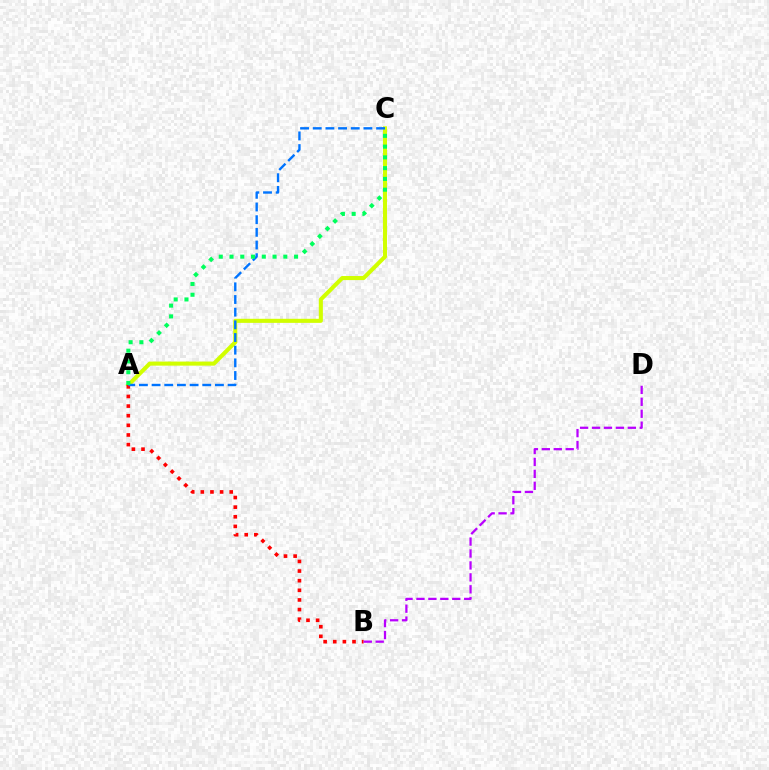{('A', 'C'): [{'color': '#d1ff00', 'line_style': 'solid', 'thickness': 2.93}, {'color': '#0074ff', 'line_style': 'dashed', 'thickness': 1.72}, {'color': '#00ff5c', 'line_style': 'dotted', 'thickness': 2.92}], ('A', 'B'): [{'color': '#ff0000', 'line_style': 'dotted', 'thickness': 2.62}], ('B', 'D'): [{'color': '#b900ff', 'line_style': 'dashed', 'thickness': 1.62}]}